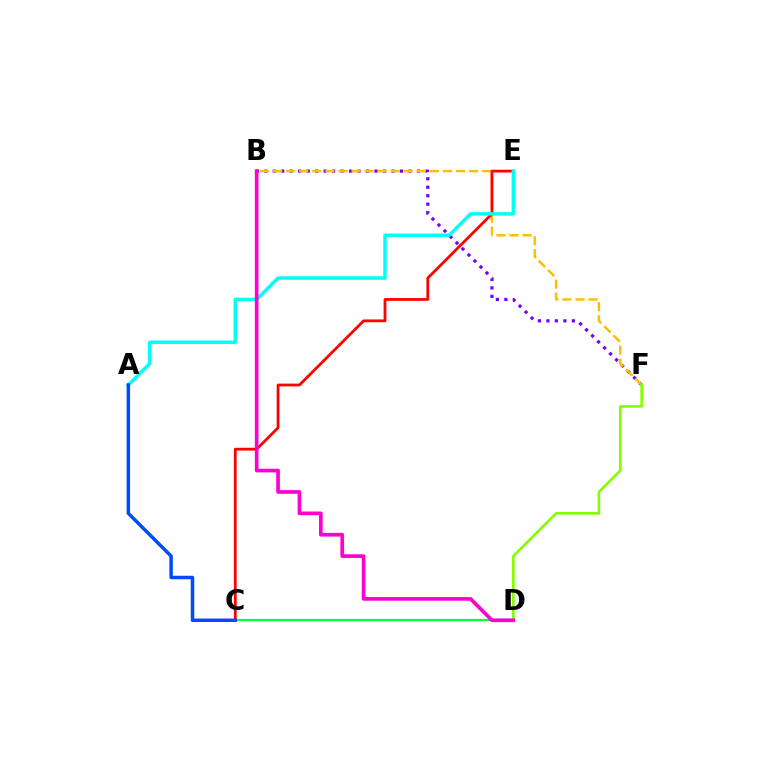{('B', 'F'): [{'color': '#7200ff', 'line_style': 'dotted', 'thickness': 2.3}, {'color': '#ffbd00', 'line_style': 'dashed', 'thickness': 1.78}], ('C', 'D'): [{'color': '#00ff39', 'line_style': 'solid', 'thickness': 1.6}], ('C', 'E'): [{'color': '#ff0000', 'line_style': 'solid', 'thickness': 2.0}], ('A', 'E'): [{'color': '#00fff6', 'line_style': 'solid', 'thickness': 2.5}], ('D', 'F'): [{'color': '#84ff00', 'line_style': 'solid', 'thickness': 1.89}], ('B', 'D'): [{'color': '#ff00cf', 'line_style': 'solid', 'thickness': 2.64}], ('A', 'C'): [{'color': '#004bff', 'line_style': 'solid', 'thickness': 2.5}]}